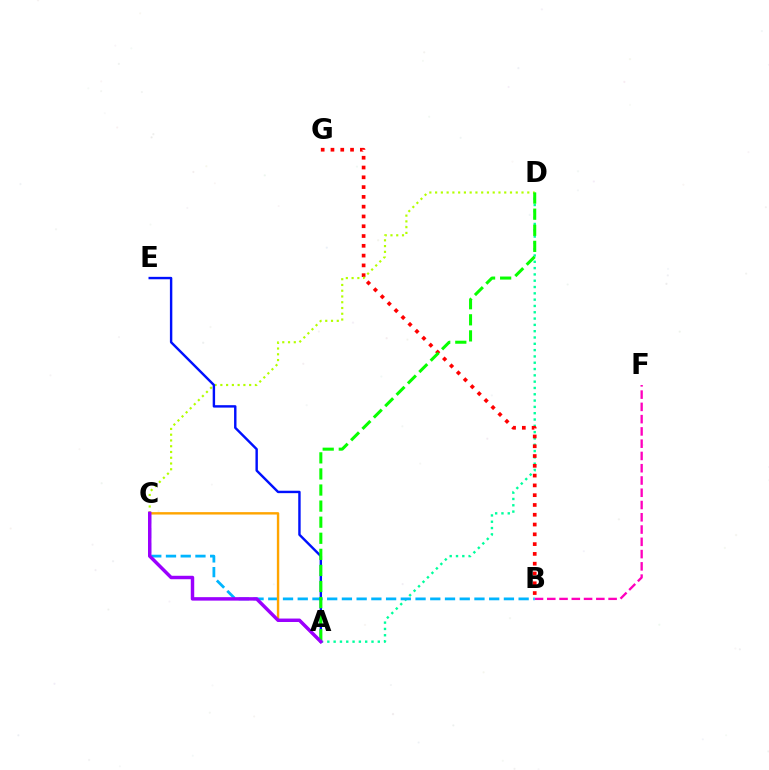{('A', 'D'): [{'color': '#00ff9d', 'line_style': 'dotted', 'thickness': 1.71}, {'color': '#08ff00', 'line_style': 'dashed', 'thickness': 2.18}], ('B', 'G'): [{'color': '#ff0000', 'line_style': 'dotted', 'thickness': 2.66}], ('C', 'D'): [{'color': '#b3ff00', 'line_style': 'dotted', 'thickness': 1.57}], ('B', 'F'): [{'color': '#ff00bd', 'line_style': 'dashed', 'thickness': 1.67}], ('B', 'C'): [{'color': '#00b5ff', 'line_style': 'dashed', 'thickness': 2.0}], ('A', 'E'): [{'color': '#0010ff', 'line_style': 'solid', 'thickness': 1.74}], ('A', 'C'): [{'color': '#ffa500', 'line_style': 'solid', 'thickness': 1.73}, {'color': '#9b00ff', 'line_style': 'solid', 'thickness': 2.49}]}